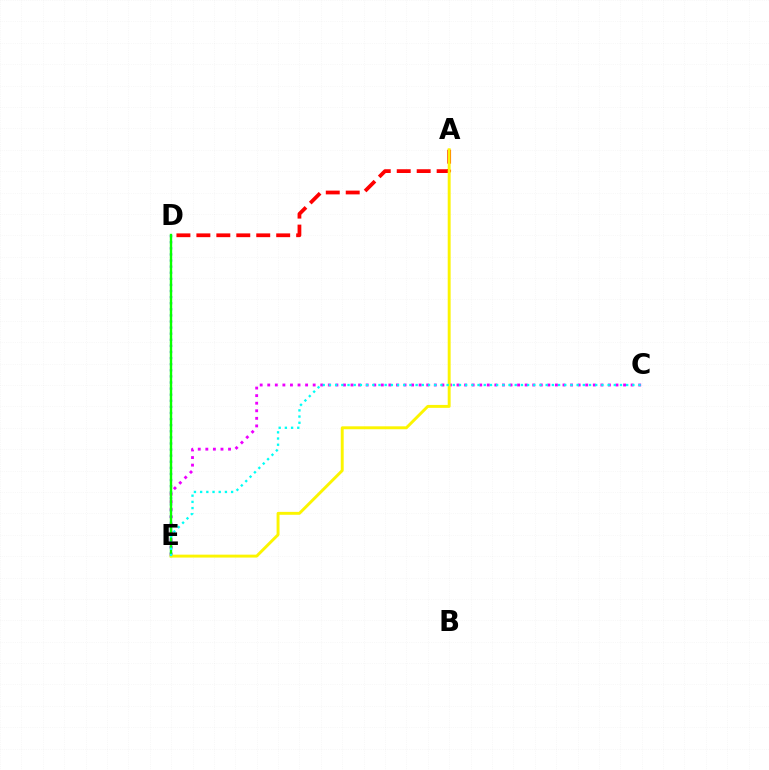{('C', 'E'): [{'color': '#ee00ff', 'line_style': 'dotted', 'thickness': 2.06}, {'color': '#00fff6', 'line_style': 'dotted', 'thickness': 1.68}], ('A', 'D'): [{'color': '#ff0000', 'line_style': 'dashed', 'thickness': 2.71}], ('D', 'E'): [{'color': '#0010ff', 'line_style': 'dotted', 'thickness': 1.66}, {'color': '#08ff00', 'line_style': 'solid', 'thickness': 1.72}], ('A', 'E'): [{'color': '#fcf500', 'line_style': 'solid', 'thickness': 2.1}]}